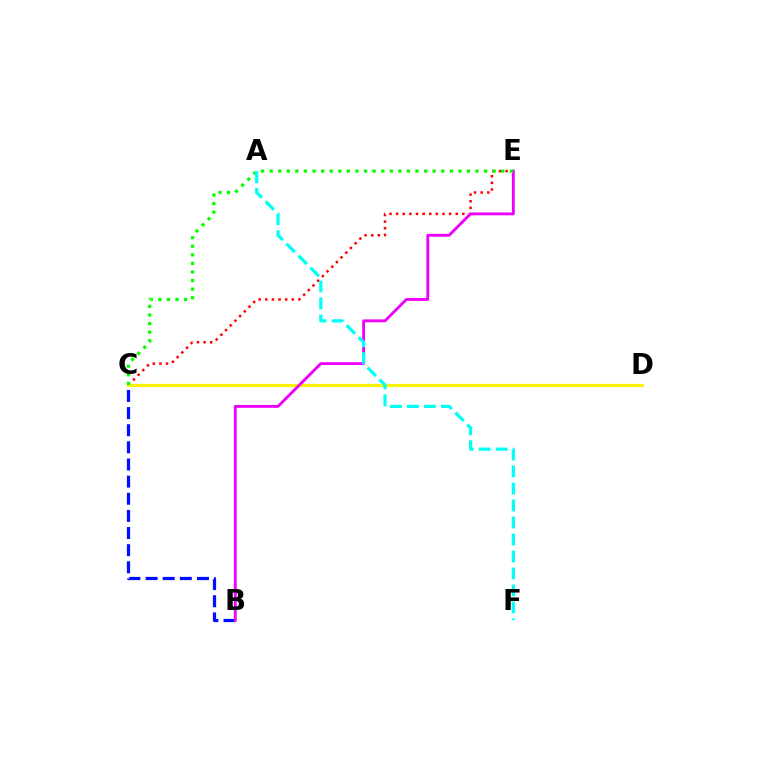{('C', 'E'): [{'color': '#ff0000', 'line_style': 'dotted', 'thickness': 1.8}, {'color': '#08ff00', 'line_style': 'dotted', 'thickness': 2.33}], ('B', 'C'): [{'color': '#0010ff', 'line_style': 'dashed', 'thickness': 2.33}], ('C', 'D'): [{'color': '#fcf500', 'line_style': 'solid', 'thickness': 2.28}], ('B', 'E'): [{'color': '#ee00ff', 'line_style': 'solid', 'thickness': 2.05}], ('A', 'F'): [{'color': '#00fff6', 'line_style': 'dashed', 'thickness': 2.31}]}